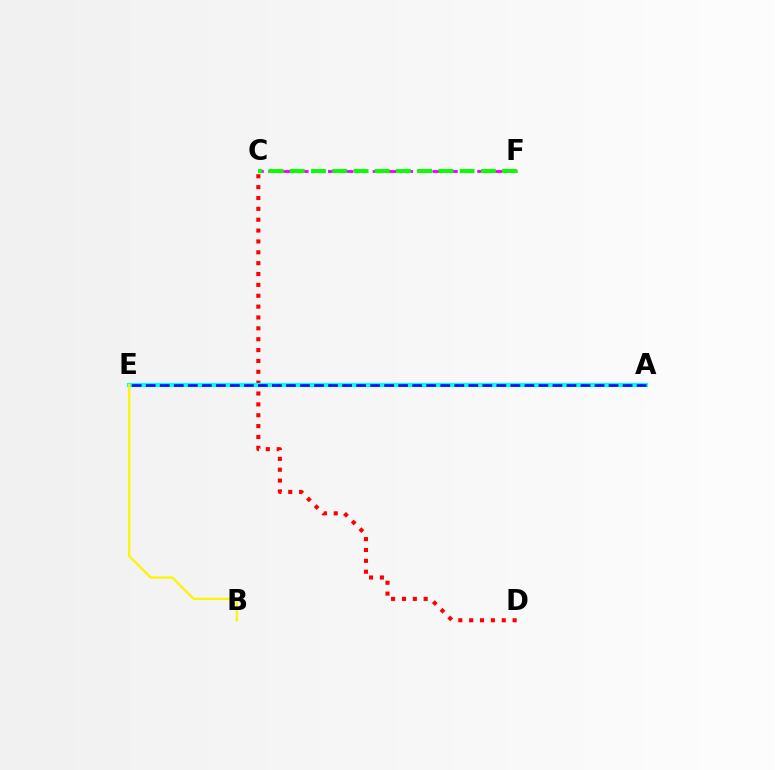{('C', 'D'): [{'color': '#ff0000', 'line_style': 'dotted', 'thickness': 2.95}], ('A', 'E'): [{'color': '#00fff6', 'line_style': 'solid', 'thickness': 2.94}, {'color': '#0010ff', 'line_style': 'dashed', 'thickness': 1.91}], ('C', 'F'): [{'color': '#ee00ff', 'line_style': 'dashed', 'thickness': 2.03}, {'color': '#08ff00', 'line_style': 'dashed', 'thickness': 2.89}], ('B', 'E'): [{'color': '#fcf500', 'line_style': 'solid', 'thickness': 1.61}]}